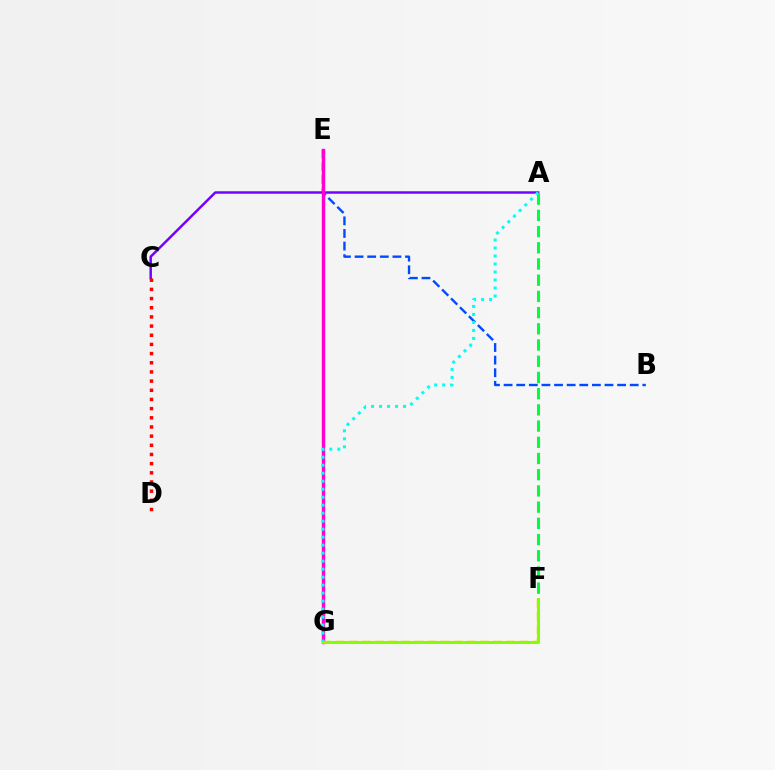{('B', 'E'): [{'color': '#004bff', 'line_style': 'dashed', 'thickness': 1.71}], ('A', 'F'): [{'color': '#00ff39', 'line_style': 'dashed', 'thickness': 2.2}], ('A', 'C'): [{'color': '#7200ff', 'line_style': 'solid', 'thickness': 1.77}], ('F', 'G'): [{'color': '#ffbd00', 'line_style': 'dashed', 'thickness': 1.78}, {'color': '#84ff00', 'line_style': 'solid', 'thickness': 2.18}], ('E', 'G'): [{'color': '#ff00cf', 'line_style': 'solid', 'thickness': 2.46}], ('A', 'G'): [{'color': '#00fff6', 'line_style': 'dotted', 'thickness': 2.17}], ('C', 'D'): [{'color': '#ff0000', 'line_style': 'dotted', 'thickness': 2.49}]}